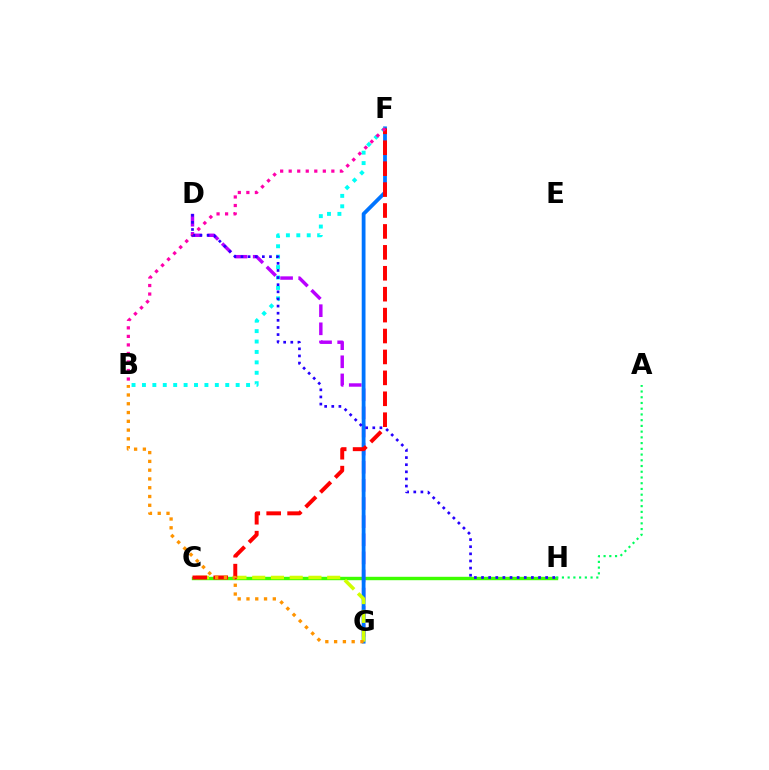{('C', 'H'): [{'color': '#3dff00', 'line_style': 'solid', 'thickness': 2.45}], ('D', 'G'): [{'color': '#b900ff', 'line_style': 'dashed', 'thickness': 2.46}], ('F', 'G'): [{'color': '#0074ff', 'line_style': 'solid', 'thickness': 2.73}], ('C', 'G'): [{'color': '#d1ff00', 'line_style': 'dashed', 'thickness': 2.55}], ('B', 'F'): [{'color': '#00fff6', 'line_style': 'dotted', 'thickness': 2.83}, {'color': '#ff00ac', 'line_style': 'dotted', 'thickness': 2.32}], ('A', 'H'): [{'color': '#00ff5c', 'line_style': 'dotted', 'thickness': 1.56}], ('C', 'F'): [{'color': '#ff0000', 'line_style': 'dashed', 'thickness': 2.84}], ('B', 'G'): [{'color': '#ff9400', 'line_style': 'dotted', 'thickness': 2.39}], ('D', 'H'): [{'color': '#2500ff', 'line_style': 'dotted', 'thickness': 1.94}]}